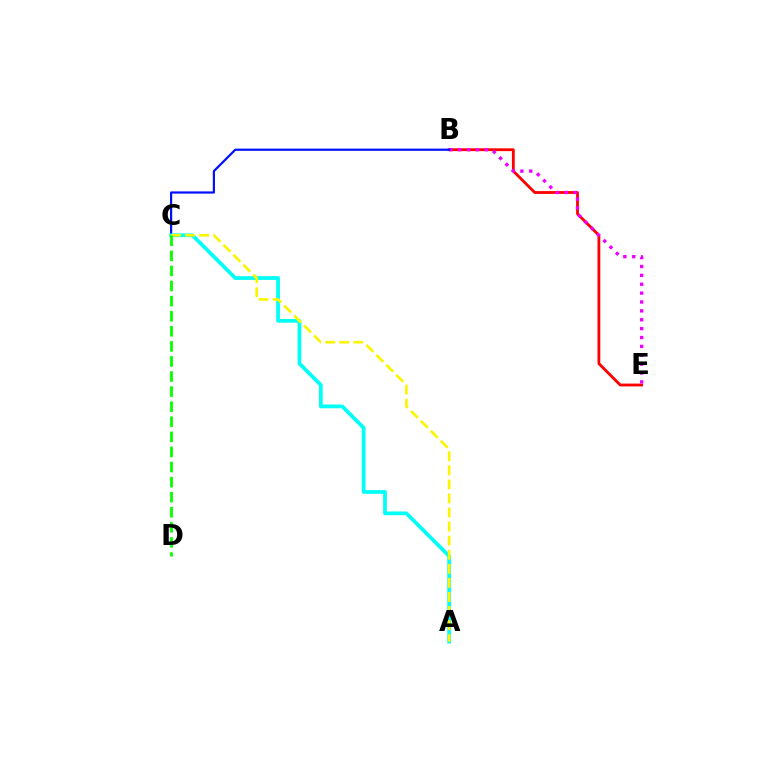{('B', 'E'): [{'color': '#ff0000', 'line_style': 'solid', 'thickness': 2.03}, {'color': '#ee00ff', 'line_style': 'dotted', 'thickness': 2.41}], ('B', 'C'): [{'color': '#0010ff', 'line_style': 'solid', 'thickness': 1.58}], ('A', 'C'): [{'color': '#00fff6', 'line_style': 'solid', 'thickness': 2.7}, {'color': '#fcf500', 'line_style': 'dashed', 'thickness': 1.91}], ('C', 'D'): [{'color': '#08ff00', 'line_style': 'dashed', 'thickness': 2.05}]}